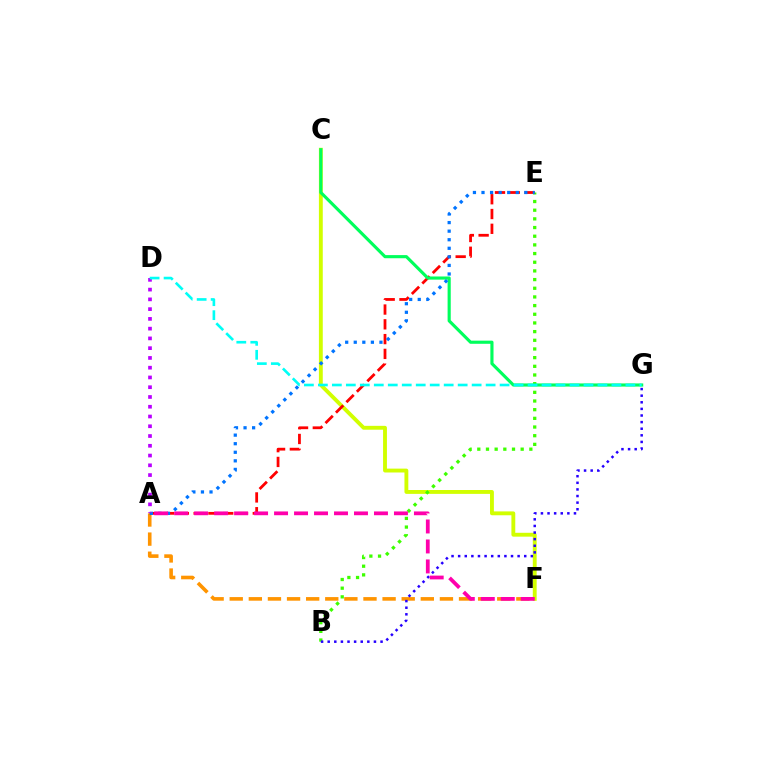{('C', 'F'): [{'color': '#d1ff00', 'line_style': 'solid', 'thickness': 2.78}], ('A', 'F'): [{'color': '#ff9400', 'line_style': 'dashed', 'thickness': 2.6}, {'color': '#ff00ac', 'line_style': 'dashed', 'thickness': 2.71}], ('B', 'E'): [{'color': '#3dff00', 'line_style': 'dotted', 'thickness': 2.36}], ('A', 'E'): [{'color': '#ff0000', 'line_style': 'dashed', 'thickness': 2.01}, {'color': '#0074ff', 'line_style': 'dotted', 'thickness': 2.33}], ('B', 'G'): [{'color': '#2500ff', 'line_style': 'dotted', 'thickness': 1.8}], ('C', 'G'): [{'color': '#00ff5c', 'line_style': 'solid', 'thickness': 2.26}], ('A', 'D'): [{'color': '#b900ff', 'line_style': 'dotted', 'thickness': 2.65}], ('D', 'G'): [{'color': '#00fff6', 'line_style': 'dashed', 'thickness': 1.9}]}